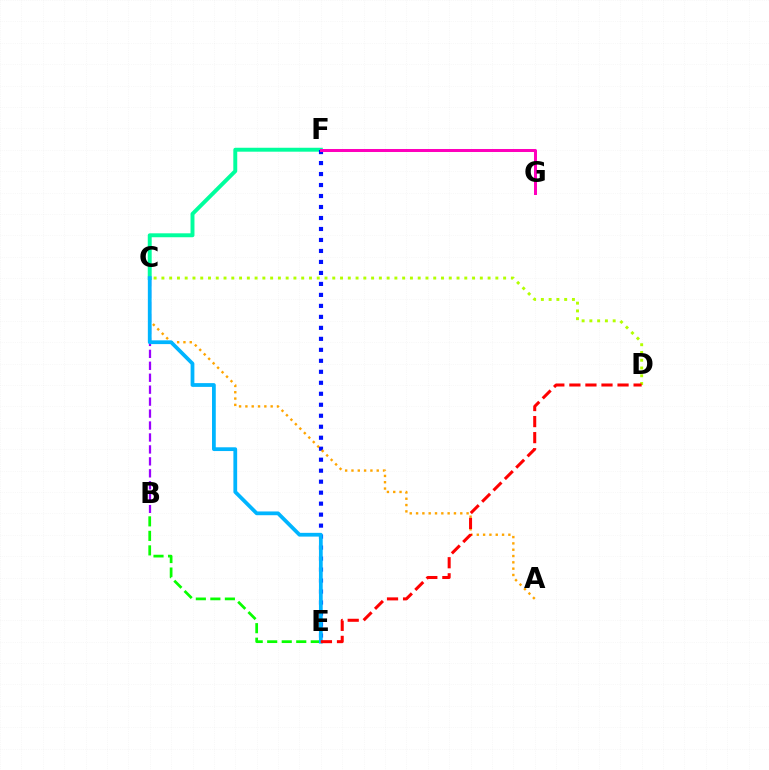{('B', 'C'): [{'color': '#9b00ff', 'line_style': 'dashed', 'thickness': 1.62}], ('B', 'E'): [{'color': '#08ff00', 'line_style': 'dashed', 'thickness': 1.97}], ('C', 'F'): [{'color': '#00ff9d', 'line_style': 'solid', 'thickness': 2.83}], ('E', 'F'): [{'color': '#0010ff', 'line_style': 'dotted', 'thickness': 2.99}], ('A', 'C'): [{'color': '#ffa500', 'line_style': 'dotted', 'thickness': 1.72}], ('C', 'D'): [{'color': '#b3ff00', 'line_style': 'dotted', 'thickness': 2.11}], ('C', 'E'): [{'color': '#00b5ff', 'line_style': 'solid', 'thickness': 2.71}], ('F', 'G'): [{'color': '#ff00bd', 'line_style': 'solid', 'thickness': 2.17}], ('D', 'E'): [{'color': '#ff0000', 'line_style': 'dashed', 'thickness': 2.18}]}